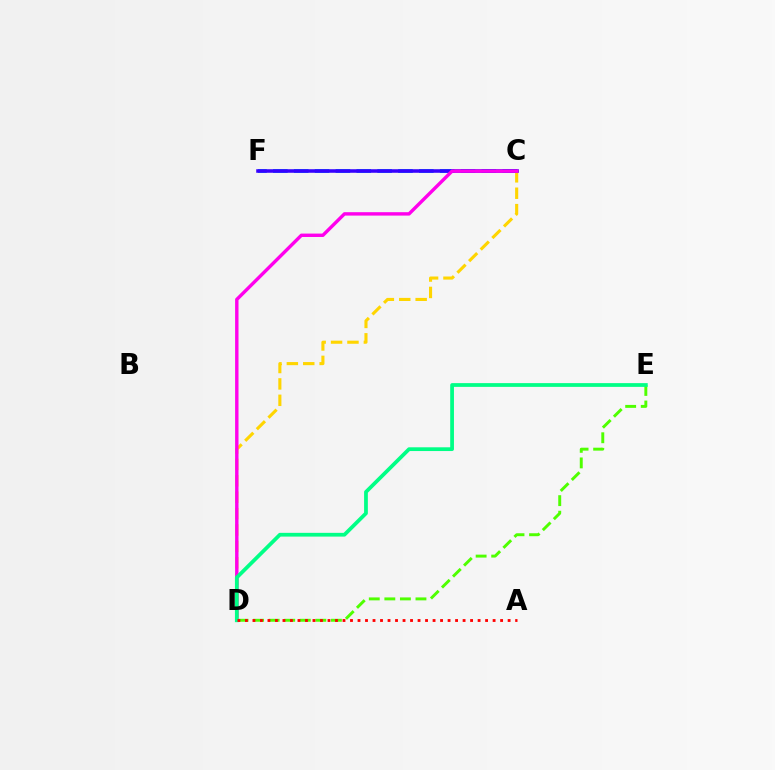{('C', 'F'): [{'color': '#009eff', 'line_style': 'dashed', 'thickness': 2.83}, {'color': '#3700ff', 'line_style': 'solid', 'thickness': 2.55}], ('C', 'D'): [{'color': '#ffd500', 'line_style': 'dashed', 'thickness': 2.23}, {'color': '#ff00ed', 'line_style': 'solid', 'thickness': 2.45}], ('D', 'E'): [{'color': '#4fff00', 'line_style': 'dashed', 'thickness': 2.11}, {'color': '#00ff86', 'line_style': 'solid', 'thickness': 2.7}], ('A', 'D'): [{'color': '#ff0000', 'line_style': 'dotted', 'thickness': 2.04}]}